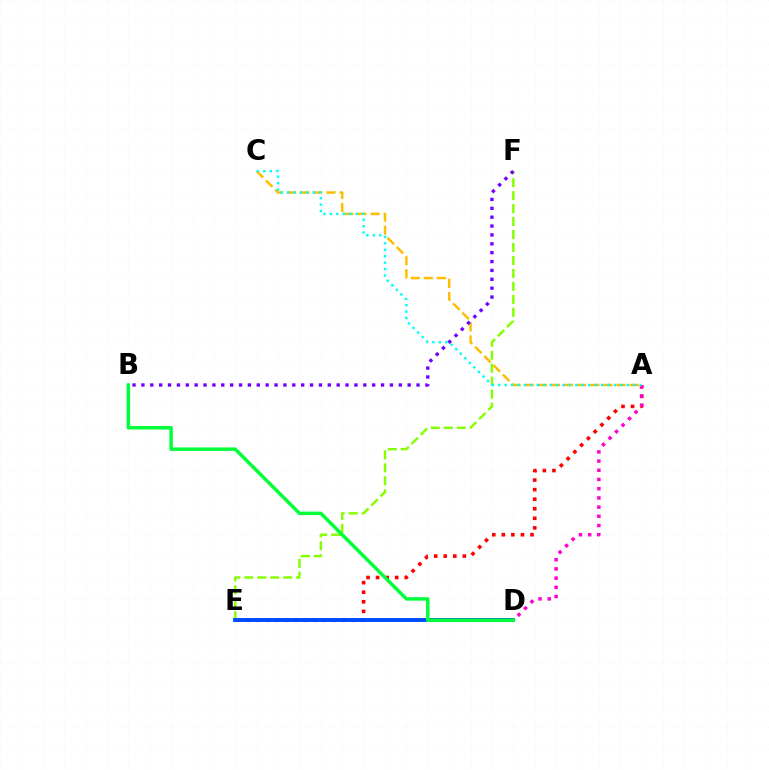{('E', 'F'): [{'color': '#84ff00', 'line_style': 'dashed', 'thickness': 1.76}], ('A', 'E'): [{'color': '#ff0000', 'line_style': 'dotted', 'thickness': 2.6}], ('A', 'C'): [{'color': '#ffbd00', 'line_style': 'dashed', 'thickness': 1.78}, {'color': '#00fff6', 'line_style': 'dotted', 'thickness': 1.75}], ('D', 'E'): [{'color': '#004bff', 'line_style': 'solid', 'thickness': 2.8}], ('A', 'D'): [{'color': '#ff00cf', 'line_style': 'dotted', 'thickness': 2.5}], ('B', 'D'): [{'color': '#00ff39', 'line_style': 'solid', 'thickness': 2.49}], ('B', 'F'): [{'color': '#7200ff', 'line_style': 'dotted', 'thickness': 2.41}]}